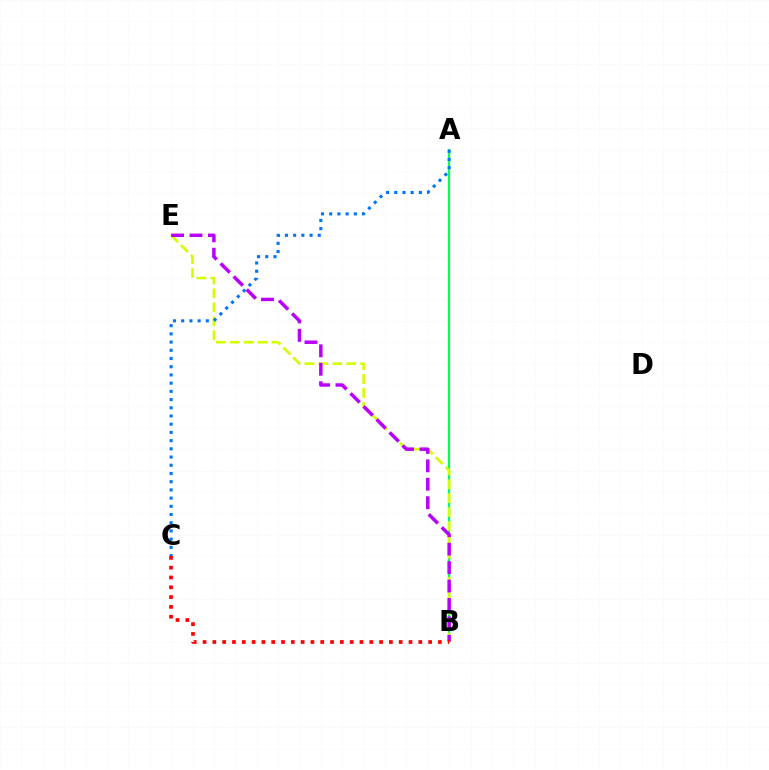{('A', 'B'): [{'color': '#00ff5c', 'line_style': 'solid', 'thickness': 1.61}], ('B', 'E'): [{'color': '#d1ff00', 'line_style': 'dashed', 'thickness': 1.89}, {'color': '#b900ff', 'line_style': 'dashed', 'thickness': 2.5}], ('A', 'C'): [{'color': '#0074ff', 'line_style': 'dotted', 'thickness': 2.23}], ('B', 'C'): [{'color': '#ff0000', 'line_style': 'dotted', 'thickness': 2.66}]}